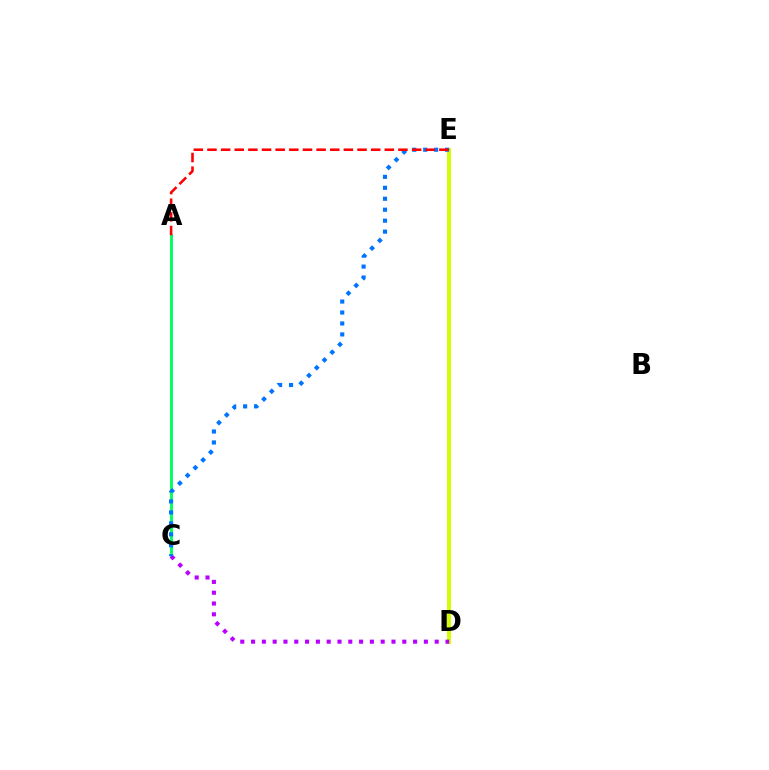{('D', 'E'): [{'color': '#d1ff00', 'line_style': 'solid', 'thickness': 2.86}], ('A', 'C'): [{'color': '#00ff5c', 'line_style': 'solid', 'thickness': 2.1}], ('C', 'D'): [{'color': '#b900ff', 'line_style': 'dotted', 'thickness': 2.93}], ('C', 'E'): [{'color': '#0074ff', 'line_style': 'dotted', 'thickness': 2.98}], ('A', 'E'): [{'color': '#ff0000', 'line_style': 'dashed', 'thickness': 1.85}]}